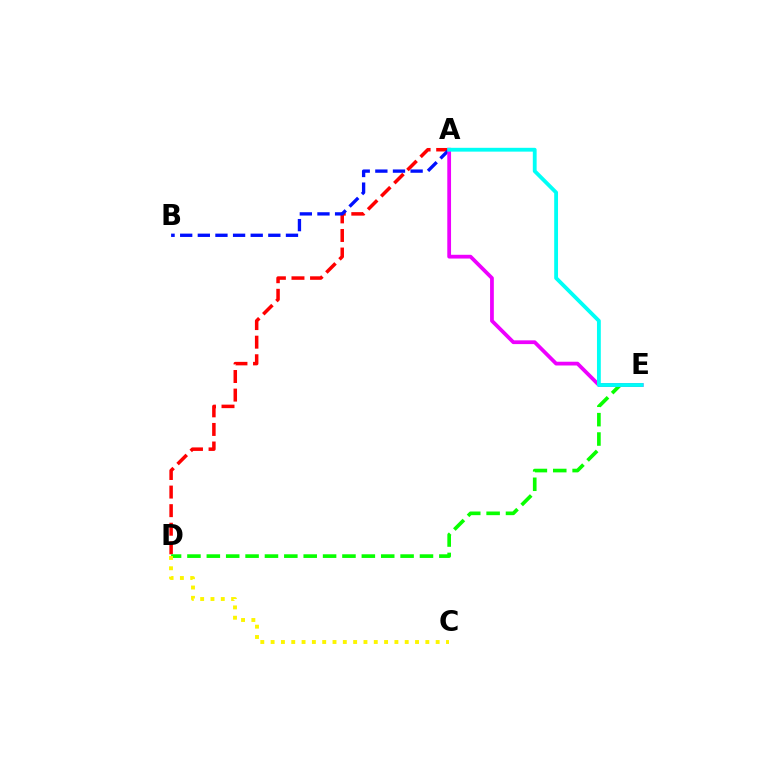{('A', 'D'): [{'color': '#ff0000', 'line_style': 'dashed', 'thickness': 2.52}], ('D', 'E'): [{'color': '#08ff00', 'line_style': 'dashed', 'thickness': 2.63}], ('C', 'D'): [{'color': '#fcf500', 'line_style': 'dotted', 'thickness': 2.8}], ('A', 'B'): [{'color': '#0010ff', 'line_style': 'dashed', 'thickness': 2.39}], ('A', 'E'): [{'color': '#ee00ff', 'line_style': 'solid', 'thickness': 2.71}, {'color': '#00fff6', 'line_style': 'solid', 'thickness': 2.75}]}